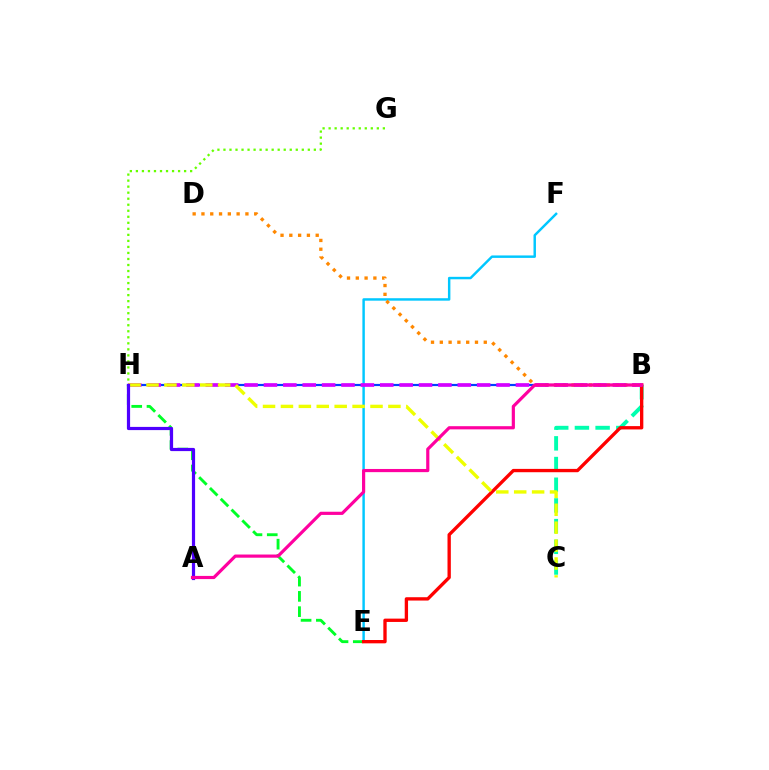{('E', 'F'): [{'color': '#00c7ff', 'line_style': 'solid', 'thickness': 1.76}], ('G', 'H'): [{'color': '#66ff00', 'line_style': 'dotted', 'thickness': 1.64}], ('B', 'D'): [{'color': '#ff8800', 'line_style': 'dotted', 'thickness': 2.39}], ('E', 'H'): [{'color': '#00ff27', 'line_style': 'dashed', 'thickness': 2.07}], ('B', 'C'): [{'color': '#00ffaf', 'line_style': 'dashed', 'thickness': 2.81}], ('B', 'H'): [{'color': '#003fff', 'line_style': 'solid', 'thickness': 1.57}, {'color': '#d600ff', 'line_style': 'dashed', 'thickness': 2.63}], ('B', 'E'): [{'color': '#ff0000', 'line_style': 'solid', 'thickness': 2.4}], ('C', 'H'): [{'color': '#eeff00', 'line_style': 'dashed', 'thickness': 2.43}], ('A', 'H'): [{'color': '#4f00ff', 'line_style': 'solid', 'thickness': 2.3}], ('A', 'B'): [{'color': '#ff00a0', 'line_style': 'solid', 'thickness': 2.29}]}